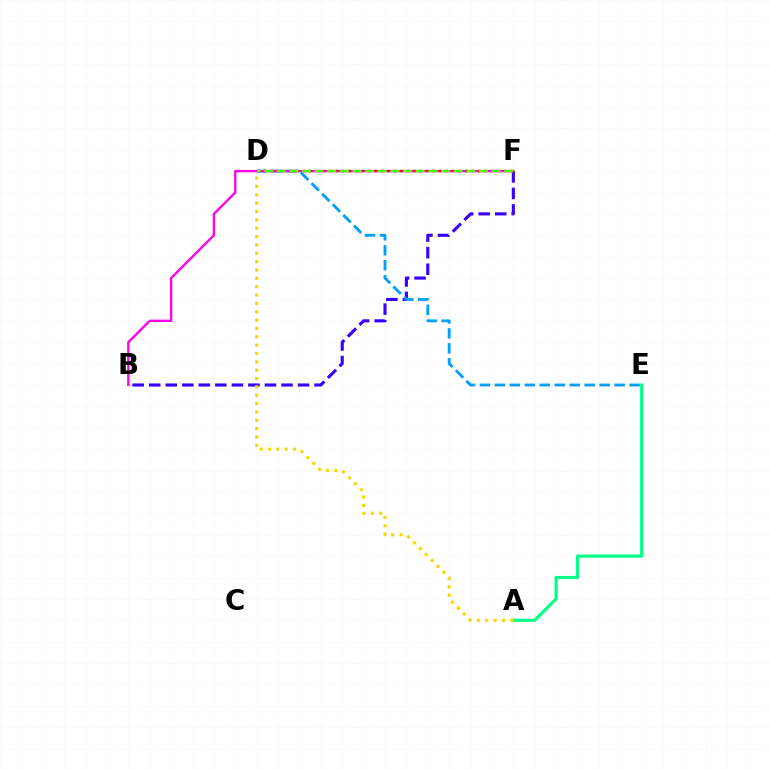{('B', 'F'): [{'color': '#3700ff', 'line_style': 'dashed', 'thickness': 2.25}, {'color': '#ff00ed', 'line_style': 'solid', 'thickness': 1.69}], ('D', 'E'): [{'color': '#009eff', 'line_style': 'dashed', 'thickness': 2.03}], ('A', 'E'): [{'color': '#00ff86', 'line_style': 'solid', 'thickness': 2.27}], ('D', 'F'): [{'color': '#ff0000', 'line_style': 'dotted', 'thickness': 1.76}, {'color': '#4fff00', 'line_style': 'dashed', 'thickness': 1.72}], ('A', 'D'): [{'color': '#ffd500', 'line_style': 'dotted', 'thickness': 2.27}]}